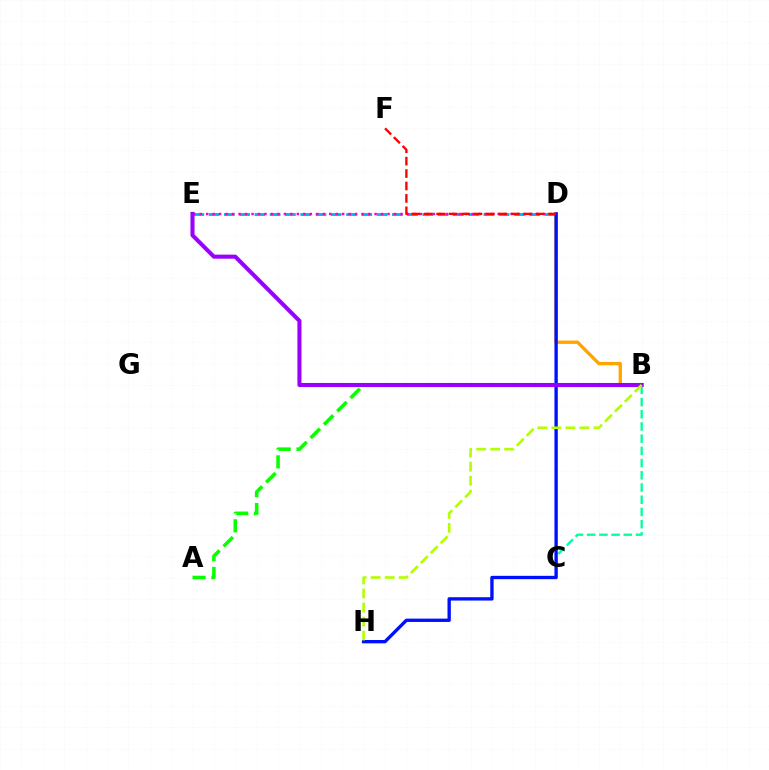{('D', 'E'): [{'color': '#00b5ff', 'line_style': 'dashed', 'thickness': 2.07}, {'color': '#ff00bd', 'line_style': 'dotted', 'thickness': 1.76}], ('B', 'C'): [{'color': '#00ff9d', 'line_style': 'dashed', 'thickness': 1.66}], ('B', 'D'): [{'color': '#ffa500', 'line_style': 'solid', 'thickness': 2.41}], ('A', 'B'): [{'color': '#08ff00', 'line_style': 'dashed', 'thickness': 2.56}], ('D', 'H'): [{'color': '#0010ff', 'line_style': 'solid', 'thickness': 2.4}], ('B', 'E'): [{'color': '#9b00ff', 'line_style': 'solid', 'thickness': 2.93}], ('D', 'F'): [{'color': '#ff0000', 'line_style': 'dashed', 'thickness': 1.69}], ('B', 'H'): [{'color': '#b3ff00', 'line_style': 'dashed', 'thickness': 1.9}]}